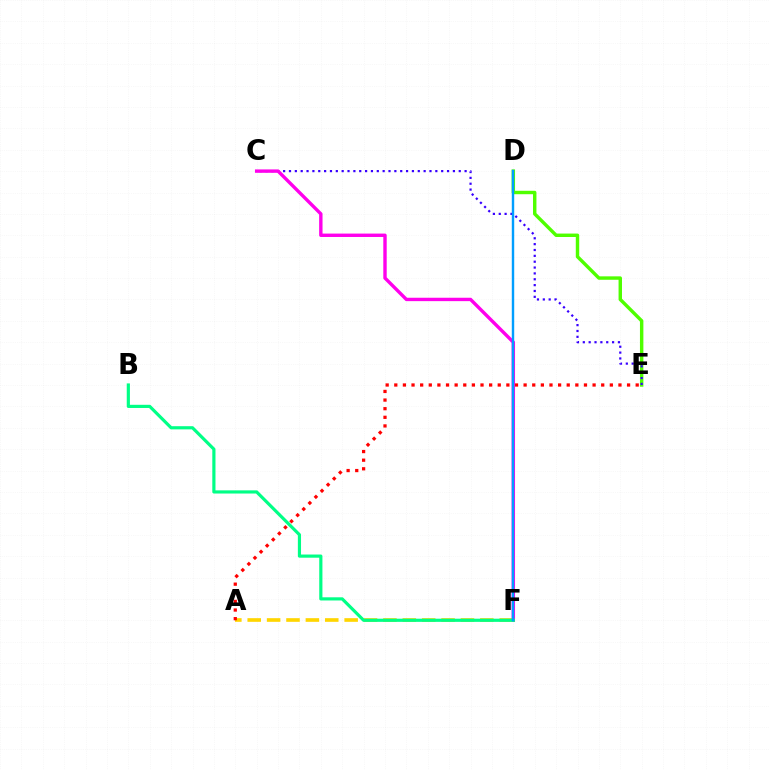{('D', 'E'): [{'color': '#4fff00', 'line_style': 'solid', 'thickness': 2.47}], ('A', 'F'): [{'color': '#ffd500', 'line_style': 'dashed', 'thickness': 2.63}], ('A', 'E'): [{'color': '#ff0000', 'line_style': 'dotted', 'thickness': 2.34}], ('C', 'E'): [{'color': '#3700ff', 'line_style': 'dotted', 'thickness': 1.59}], ('C', 'F'): [{'color': '#ff00ed', 'line_style': 'solid', 'thickness': 2.45}], ('B', 'F'): [{'color': '#00ff86', 'line_style': 'solid', 'thickness': 2.29}], ('D', 'F'): [{'color': '#009eff', 'line_style': 'solid', 'thickness': 1.74}]}